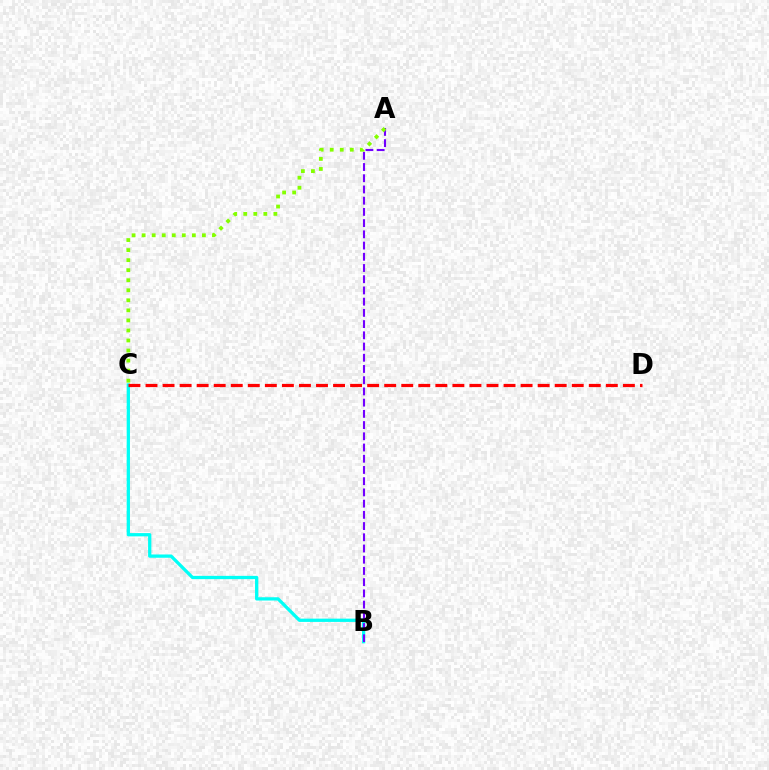{('B', 'C'): [{'color': '#00fff6', 'line_style': 'solid', 'thickness': 2.36}], ('A', 'B'): [{'color': '#7200ff', 'line_style': 'dashed', 'thickness': 1.52}], ('A', 'C'): [{'color': '#84ff00', 'line_style': 'dotted', 'thickness': 2.73}], ('C', 'D'): [{'color': '#ff0000', 'line_style': 'dashed', 'thickness': 2.32}]}